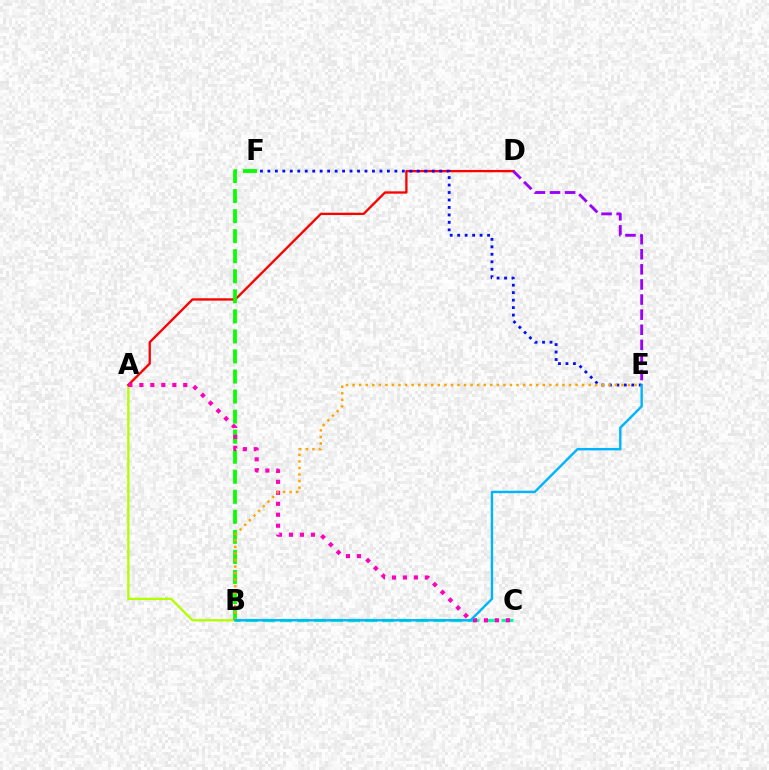{('A', 'B'): [{'color': '#b3ff00', 'line_style': 'solid', 'thickness': 1.66}], ('A', 'D'): [{'color': '#ff0000', 'line_style': 'solid', 'thickness': 1.68}], ('B', 'C'): [{'color': '#00ff9d', 'line_style': 'dashed', 'thickness': 2.32}], ('B', 'F'): [{'color': '#08ff00', 'line_style': 'dashed', 'thickness': 2.72}], ('E', 'F'): [{'color': '#0010ff', 'line_style': 'dotted', 'thickness': 2.03}], ('A', 'C'): [{'color': '#ff00bd', 'line_style': 'dotted', 'thickness': 2.98}], ('B', 'E'): [{'color': '#ffa500', 'line_style': 'dotted', 'thickness': 1.78}, {'color': '#00b5ff', 'line_style': 'solid', 'thickness': 1.73}], ('D', 'E'): [{'color': '#9b00ff', 'line_style': 'dashed', 'thickness': 2.05}]}